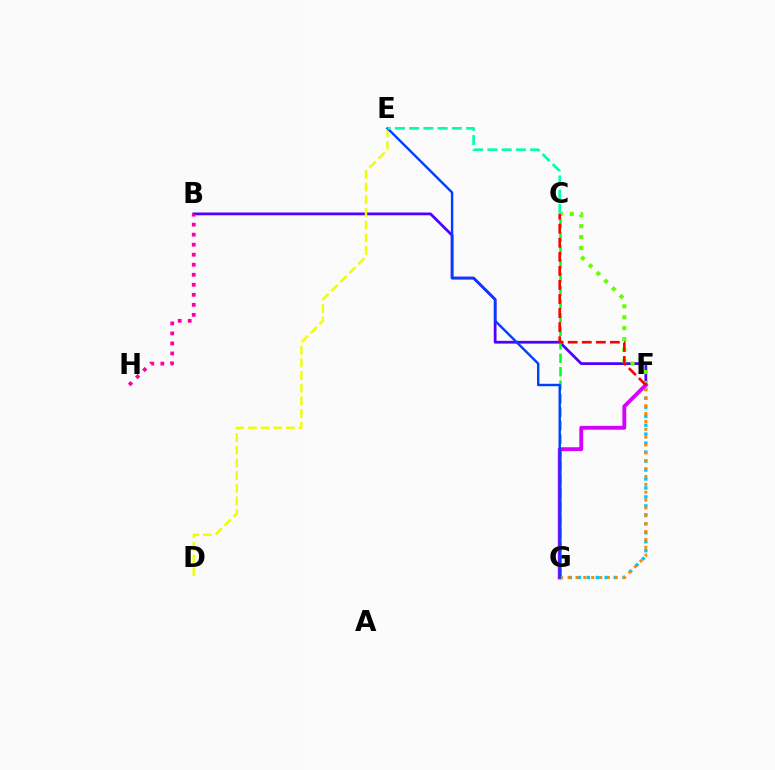{('F', 'G'): [{'color': '#00c7ff', 'line_style': 'dotted', 'thickness': 2.44}, {'color': '#d600ff', 'line_style': 'solid', 'thickness': 2.78}, {'color': '#ff8800', 'line_style': 'dotted', 'thickness': 2.14}], ('B', 'F'): [{'color': '#4f00ff', 'line_style': 'solid', 'thickness': 1.99}], ('D', 'E'): [{'color': '#eeff00', 'line_style': 'dashed', 'thickness': 1.72}], ('C', 'F'): [{'color': '#66ff00', 'line_style': 'dotted', 'thickness': 2.96}, {'color': '#ff0000', 'line_style': 'dashed', 'thickness': 1.91}], ('C', 'G'): [{'color': '#00ff27', 'line_style': 'dashed', 'thickness': 1.83}], ('B', 'H'): [{'color': '#ff00a0', 'line_style': 'dotted', 'thickness': 2.72}], ('E', 'G'): [{'color': '#003fff', 'line_style': 'solid', 'thickness': 1.73}], ('C', 'E'): [{'color': '#00ffaf', 'line_style': 'dashed', 'thickness': 1.93}]}